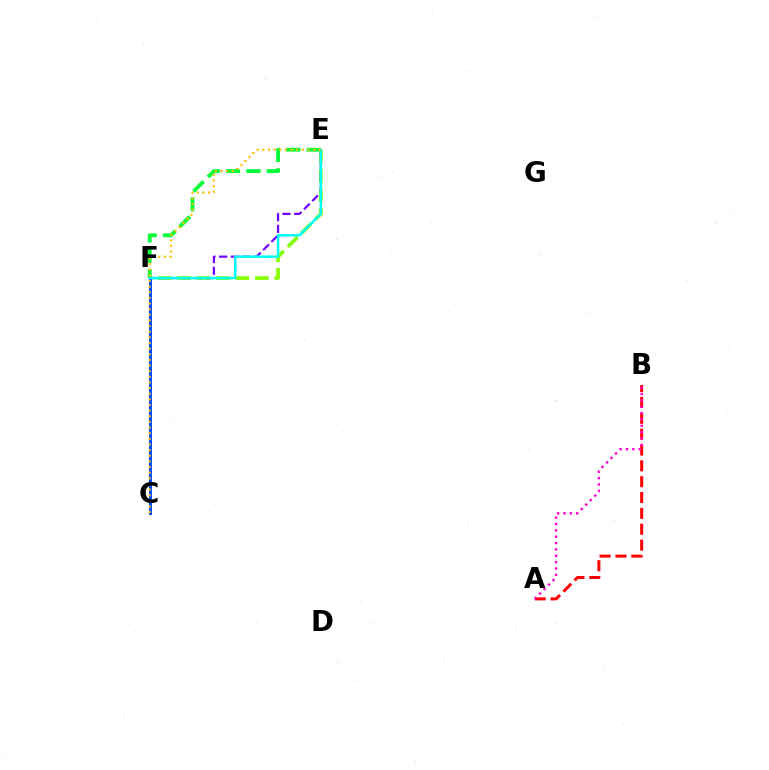{('E', 'F'): [{'color': '#00ff39', 'line_style': 'dashed', 'thickness': 2.77}, {'color': '#84ff00', 'line_style': 'dashed', 'thickness': 2.64}, {'color': '#7200ff', 'line_style': 'dashed', 'thickness': 1.59}, {'color': '#00fff6', 'line_style': 'solid', 'thickness': 1.8}], ('C', 'F'): [{'color': '#004bff', 'line_style': 'solid', 'thickness': 2.17}], ('A', 'B'): [{'color': '#ff0000', 'line_style': 'dashed', 'thickness': 2.15}, {'color': '#ff00cf', 'line_style': 'dotted', 'thickness': 1.72}], ('C', 'E'): [{'color': '#ffbd00', 'line_style': 'dotted', 'thickness': 1.53}]}